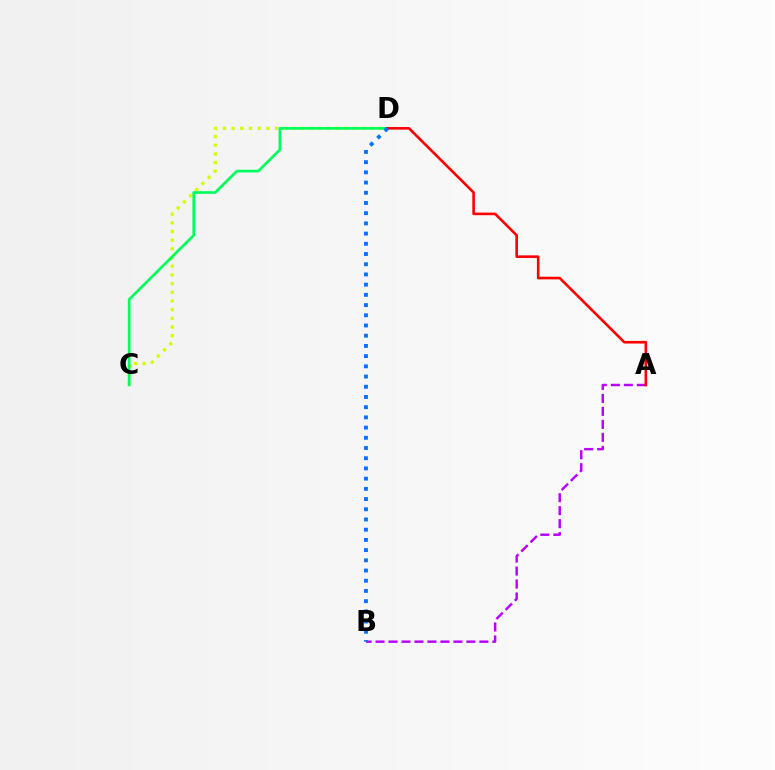{('A', 'B'): [{'color': '#b900ff', 'line_style': 'dashed', 'thickness': 1.76}], ('C', 'D'): [{'color': '#d1ff00', 'line_style': 'dotted', 'thickness': 2.36}, {'color': '#00ff5c', 'line_style': 'solid', 'thickness': 1.95}], ('A', 'D'): [{'color': '#ff0000', 'line_style': 'solid', 'thickness': 1.88}], ('B', 'D'): [{'color': '#0074ff', 'line_style': 'dotted', 'thickness': 2.77}]}